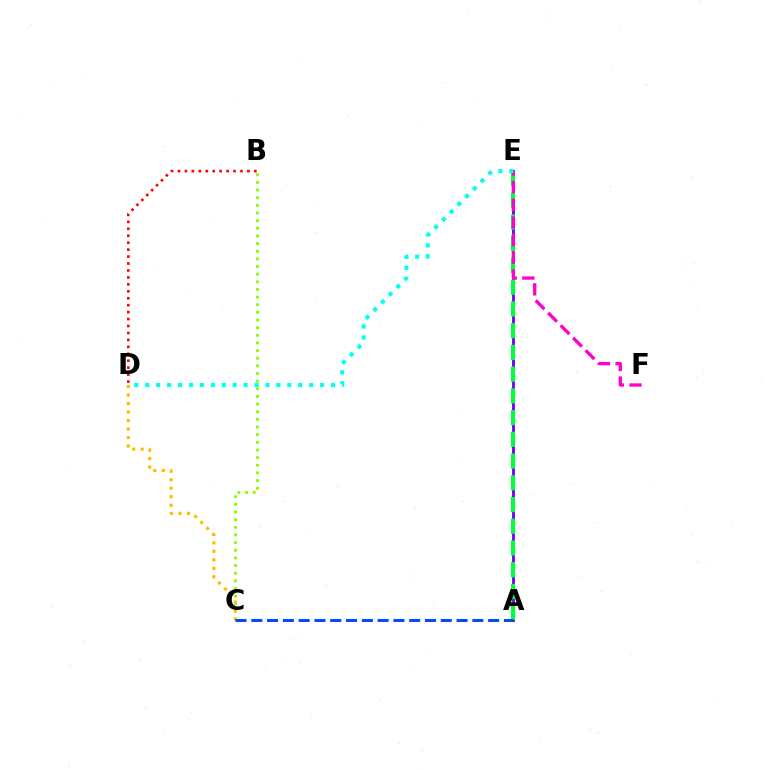{('B', 'D'): [{'color': '#ff0000', 'line_style': 'dotted', 'thickness': 1.89}], ('B', 'C'): [{'color': '#84ff00', 'line_style': 'dotted', 'thickness': 2.08}], ('A', 'E'): [{'color': '#7200ff', 'line_style': 'solid', 'thickness': 2.06}, {'color': '#00ff39', 'line_style': 'dashed', 'thickness': 2.95}], ('C', 'D'): [{'color': '#ffbd00', 'line_style': 'dotted', 'thickness': 2.31}], ('E', 'F'): [{'color': '#ff00cf', 'line_style': 'dashed', 'thickness': 2.4}], ('D', 'E'): [{'color': '#00fff6', 'line_style': 'dotted', 'thickness': 2.97}], ('A', 'C'): [{'color': '#004bff', 'line_style': 'dashed', 'thickness': 2.15}]}